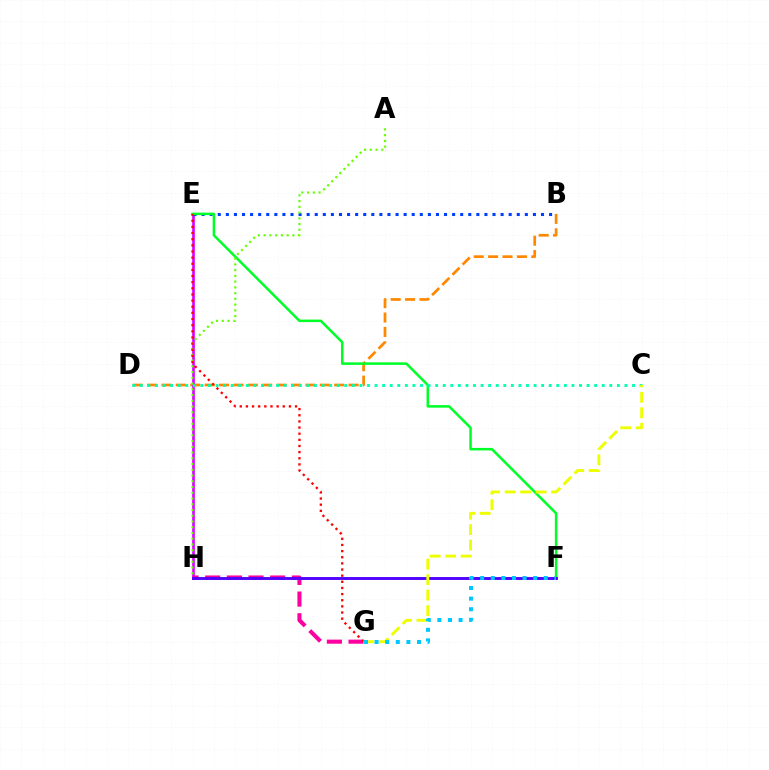{('B', 'D'): [{'color': '#ff8800', 'line_style': 'dashed', 'thickness': 1.96}], ('E', 'H'): [{'color': '#d600ff', 'line_style': 'solid', 'thickness': 1.91}], ('B', 'E'): [{'color': '#003fff', 'line_style': 'dotted', 'thickness': 2.2}], ('E', 'F'): [{'color': '#00ff27', 'line_style': 'solid', 'thickness': 1.81}], ('G', 'H'): [{'color': '#ff00a0', 'line_style': 'dashed', 'thickness': 2.94}], ('C', 'D'): [{'color': '#00ffaf', 'line_style': 'dotted', 'thickness': 2.06}], ('A', 'H'): [{'color': '#66ff00', 'line_style': 'dotted', 'thickness': 1.56}], ('F', 'H'): [{'color': '#4f00ff', 'line_style': 'solid', 'thickness': 2.07}], ('E', 'G'): [{'color': '#ff0000', 'line_style': 'dotted', 'thickness': 1.67}], ('C', 'G'): [{'color': '#eeff00', 'line_style': 'dashed', 'thickness': 2.1}], ('F', 'G'): [{'color': '#00c7ff', 'line_style': 'dotted', 'thickness': 2.88}]}